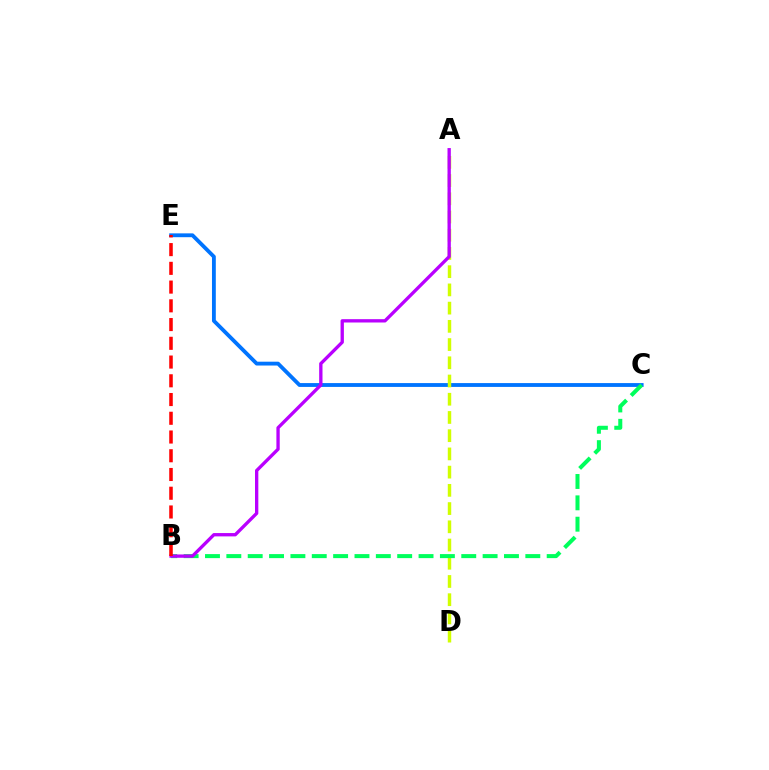{('C', 'E'): [{'color': '#0074ff', 'line_style': 'solid', 'thickness': 2.76}], ('A', 'D'): [{'color': '#d1ff00', 'line_style': 'dashed', 'thickness': 2.48}], ('B', 'C'): [{'color': '#00ff5c', 'line_style': 'dashed', 'thickness': 2.9}], ('A', 'B'): [{'color': '#b900ff', 'line_style': 'solid', 'thickness': 2.39}], ('B', 'E'): [{'color': '#ff0000', 'line_style': 'dashed', 'thickness': 2.55}]}